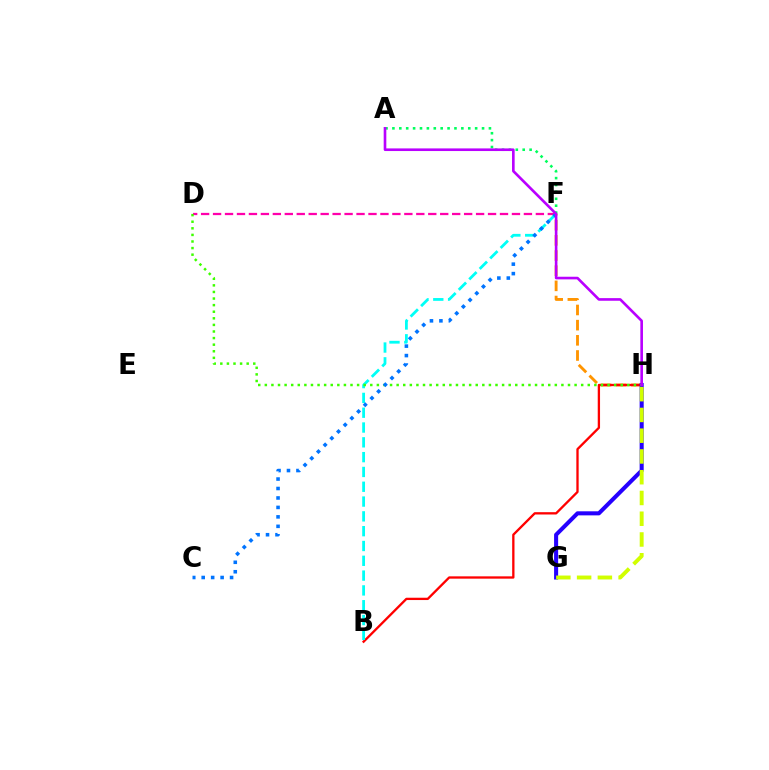{('F', 'H'): [{'color': '#ff9400', 'line_style': 'dashed', 'thickness': 2.06}], ('B', 'H'): [{'color': '#ff0000', 'line_style': 'solid', 'thickness': 1.67}], ('A', 'F'): [{'color': '#00ff5c', 'line_style': 'dotted', 'thickness': 1.87}], ('D', 'F'): [{'color': '#ff00ac', 'line_style': 'dashed', 'thickness': 1.62}], ('B', 'F'): [{'color': '#00fff6', 'line_style': 'dashed', 'thickness': 2.01}], ('G', 'H'): [{'color': '#2500ff', 'line_style': 'solid', 'thickness': 2.92}, {'color': '#d1ff00', 'line_style': 'dashed', 'thickness': 2.82}], ('D', 'H'): [{'color': '#3dff00', 'line_style': 'dotted', 'thickness': 1.79}], ('C', 'F'): [{'color': '#0074ff', 'line_style': 'dotted', 'thickness': 2.57}], ('A', 'H'): [{'color': '#b900ff', 'line_style': 'solid', 'thickness': 1.89}]}